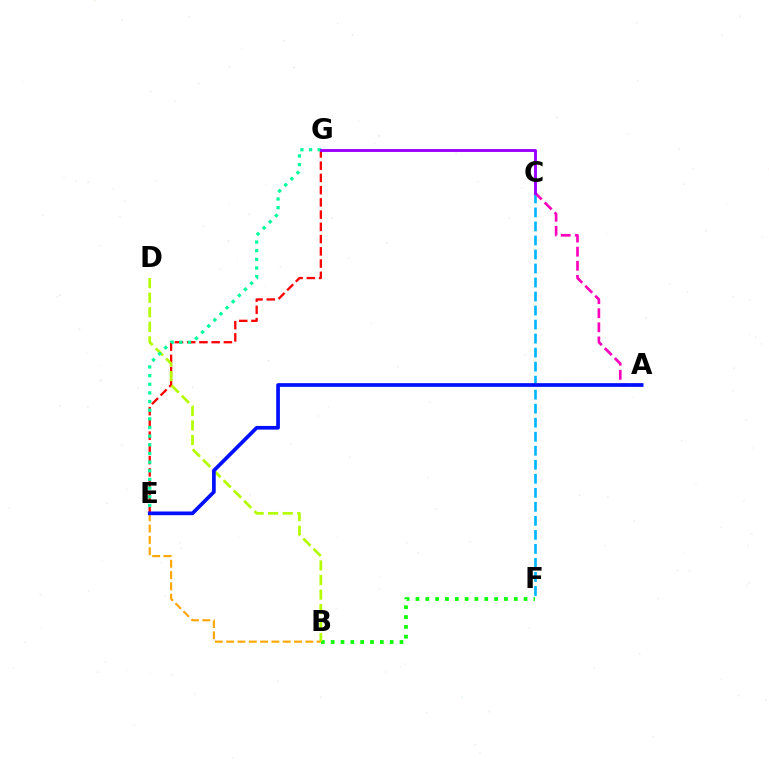{('E', 'G'): [{'color': '#ff0000', 'line_style': 'dashed', 'thickness': 1.66}, {'color': '#00ff9d', 'line_style': 'dotted', 'thickness': 2.35}], ('B', 'F'): [{'color': '#08ff00', 'line_style': 'dotted', 'thickness': 2.67}], ('C', 'F'): [{'color': '#00b5ff', 'line_style': 'dashed', 'thickness': 1.9}], ('B', 'D'): [{'color': '#b3ff00', 'line_style': 'dashed', 'thickness': 1.98}], ('B', 'E'): [{'color': '#ffa500', 'line_style': 'dashed', 'thickness': 1.54}], ('A', 'C'): [{'color': '#ff00bd', 'line_style': 'dashed', 'thickness': 1.91}], ('A', 'E'): [{'color': '#0010ff', 'line_style': 'solid', 'thickness': 2.66}], ('C', 'G'): [{'color': '#9b00ff', 'line_style': 'solid', 'thickness': 2.07}]}